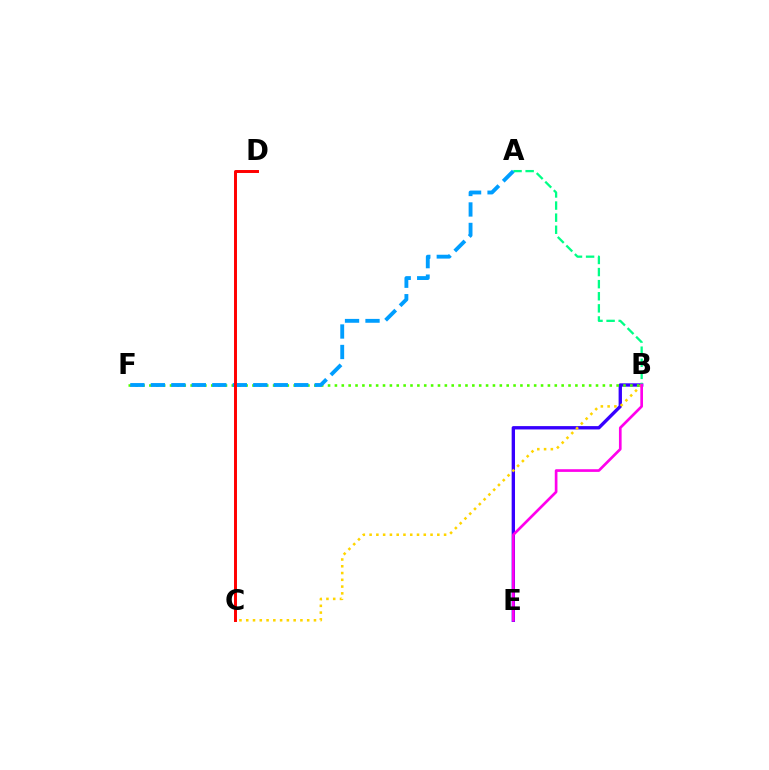{('B', 'E'): [{'color': '#3700ff', 'line_style': 'solid', 'thickness': 2.41}, {'color': '#ff00ed', 'line_style': 'solid', 'thickness': 1.93}], ('A', 'B'): [{'color': '#00ff86', 'line_style': 'dashed', 'thickness': 1.64}], ('B', 'F'): [{'color': '#4fff00', 'line_style': 'dotted', 'thickness': 1.87}], ('B', 'C'): [{'color': '#ffd500', 'line_style': 'dotted', 'thickness': 1.84}], ('A', 'F'): [{'color': '#009eff', 'line_style': 'dashed', 'thickness': 2.78}], ('C', 'D'): [{'color': '#ff0000', 'line_style': 'solid', 'thickness': 2.13}]}